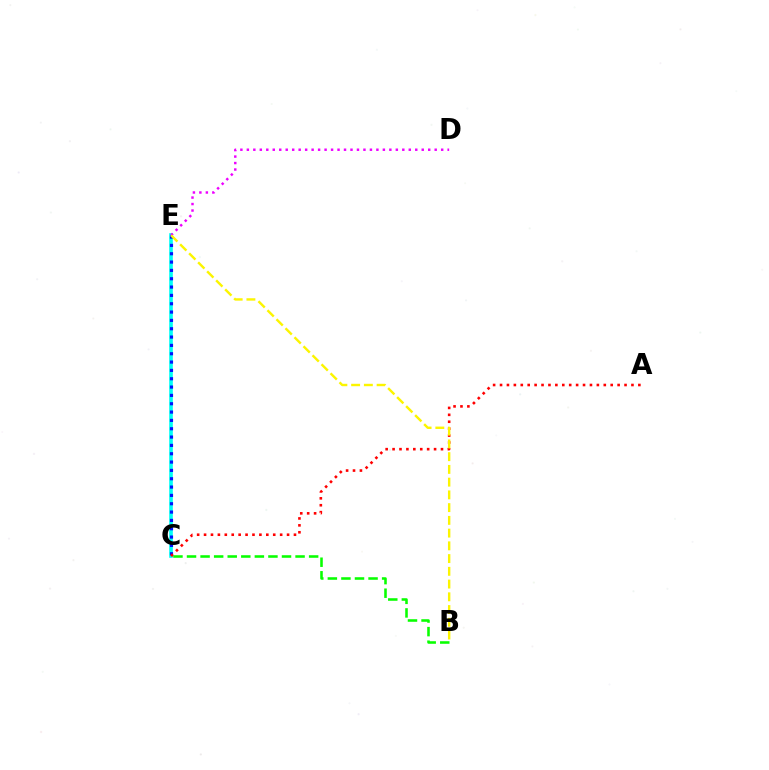{('C', 'E'): [{'color': '#00fff6', 'line_style': 'solid', 'thickness': 2.61}, {'color': '#0010ff', 'line_style': 'dotted', 'thickness': 2.26}], ('A', 'C'): [{'color': '#ff0000', 'line_style': 'dotted', 'thickness': 1.88}], ('D', 'E'): [{'color': '#ee00ff', 'line_style': 'dotted', 'thickness': 1.76}], ('B', 'C'): [{'color': '#08ff00', 'line_style': 'dashed', 'thickness': 1.84}], ('B', 'E'): [{'color': '#fcf500', 'line_style': 'dashed', 'thickness': 1.73}]}